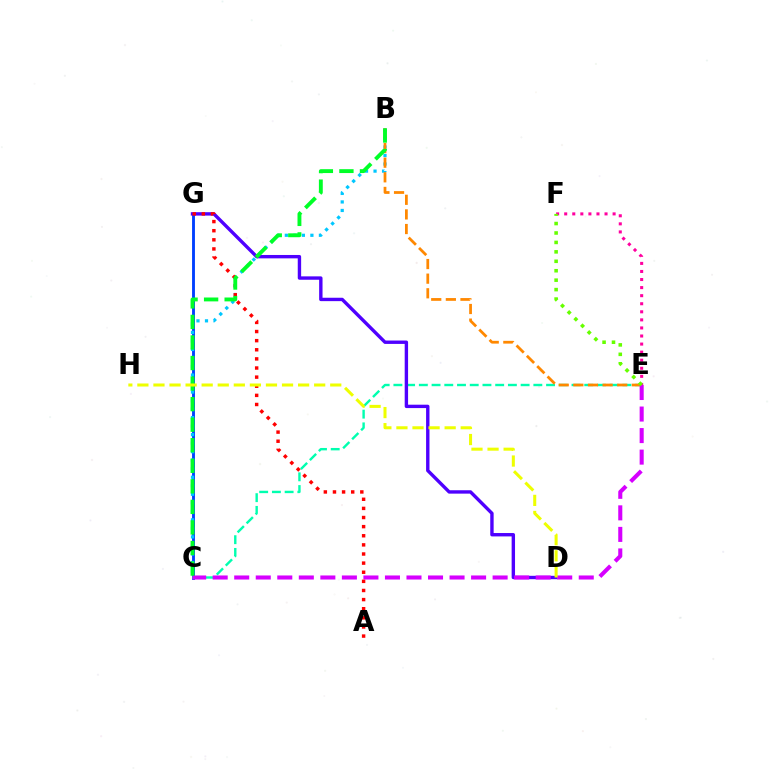{('C', 'G'): [{'color': '#003fff', 'line_style': 'solid', 'thickness': 2.07}], ('B', 'C'): [{'color': '#00c7ff', 'line_style': 'dotted', 'thickness': 2.32}, {'color': '#00ff27', 'line_style': 'dashed', 'thickness': 2.79}], ('C', 'E'): [{'color': '#00ffaf', 'line_style': 'dashed', 'thickness': 1.73}, {'color': '#d600ff', 'line_style': 'dashed', 'thickness': 2.93}], ('D', 'G'): [{'color': '#4f00ff', 'line_style': 'solid', 'thickness': 2.44}], ('E', 'F'): [{'color': '#ff00a0', 'line_style': 'dotted', 'thickness': 2.19}, {'color': '#66ff00', 'line_style': 'dotted', 'thickness': 2.56}], ('B', 'E'): [{'color': '#ff8800', 'line_style': 'dashed', 'thickness': 1.99}], ('A', 'G'): [{'color': '#ff0000', 'line_style': 'dotted', 'thickness': 2.48}], ('D', 'H'): [{'color': '#eeff00', 'line_style': 'dashed', 'thickness': 2.18}]}